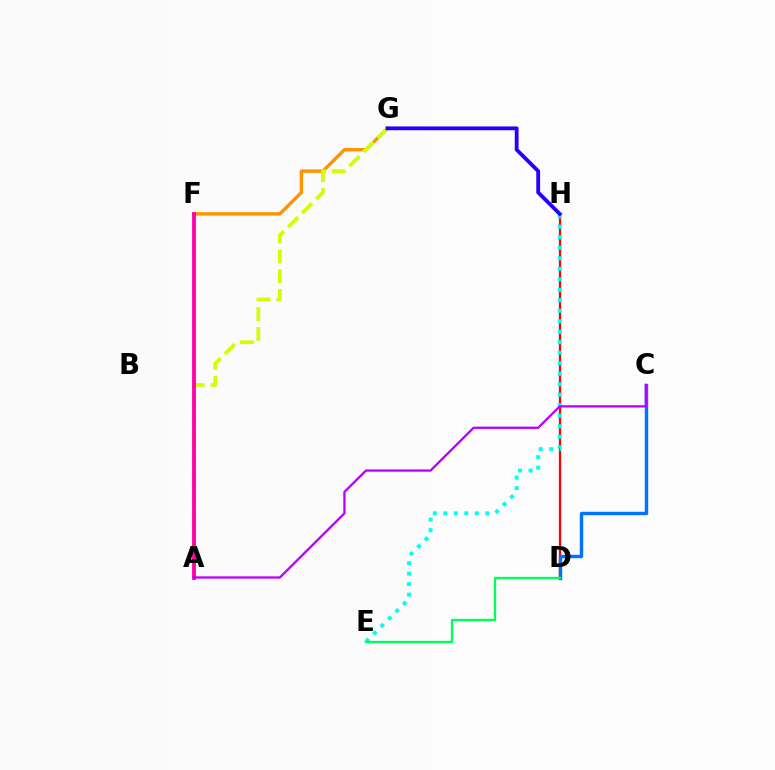{('A', 'F'): [{'color': '#3dff00', 'line_style': 'dotted', 'thickness': 1.79}, {'color': '#ff00ac', 'line_style': 'solid', 'thickness': 2.73}], ('F', 'G'): [{'color': '#ff9400', 'line_style': 'solid', 'thickness': 2.46}], ('A', 'G'): [{'color': '#d1ff00', 'line_style': 'dashed', 'thickness': 2.69}], ('D', 'H'): [{'color': '#ff0000', 'line_style': 'solid', 'thickness': 1.63}], ('E', 'H'): [{'color': '#00fff6', 'line_style': 'dotted', 'thickness': 2.85}], ('C', 'D'): [{'color': '#0074ff', 'line_style': 'solid', 'thickness': 2.46}], ('D', 'E'): [{'color': '#00ff5c', 'line_style': 'solid', 'thickness': 1.69}], ('A', 'C'): [{'color': '#b900ff', 'line_style': 'solid', 'thickness': 1.65}], ('G', 'H'): [{'color': '#2500ff', 'line_style': 'solid', 'thickness': 2.74}]}